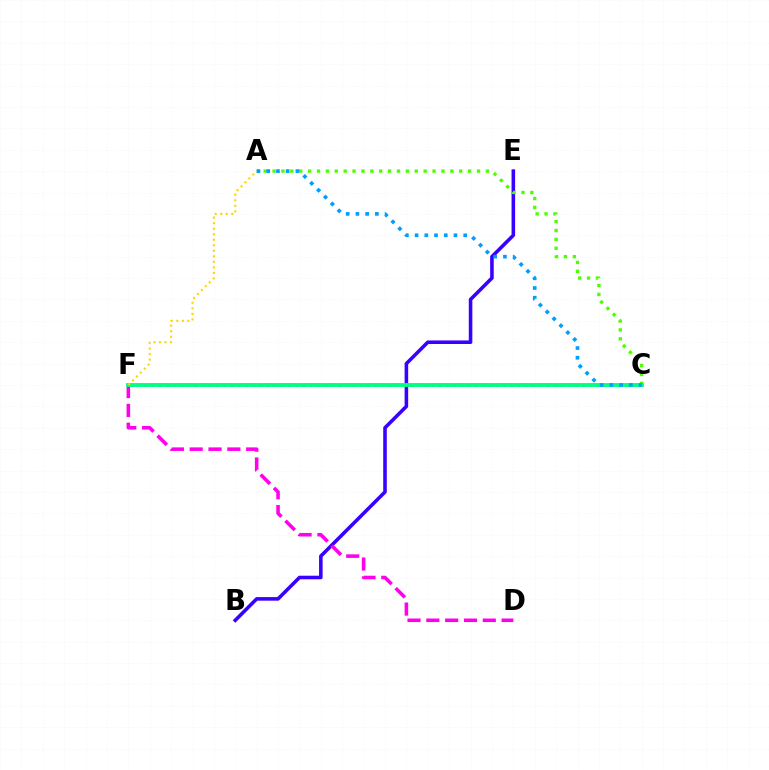{('C', 'F'): [{'color': '#ff0000', 'line_style': 'dotted', 'thickness': 1.95}, {'color': '#00ff86', 'line_style': 'solid', 'thickness': 2.79}], ('B', 'E'): [{'color': '#3700ff', 'line_style': 'solid', 'thickness': 2.57}], ('A', 'C'): [{'color': '#4fff00', 'line_style': 'dotted', 'thickness': 2.42}, {'color': '#009eff', 'line_style': 'dotted', 'thickness': 2.64}], ('D', 'F'): [{'color': '#ff00ed', 'line_style': 'dashed', 'thickness': 2.56}], ('A', 'F'): [{'color': '#ffd500', 'line_style': 'dotted', 'thickness': 1.5}]}